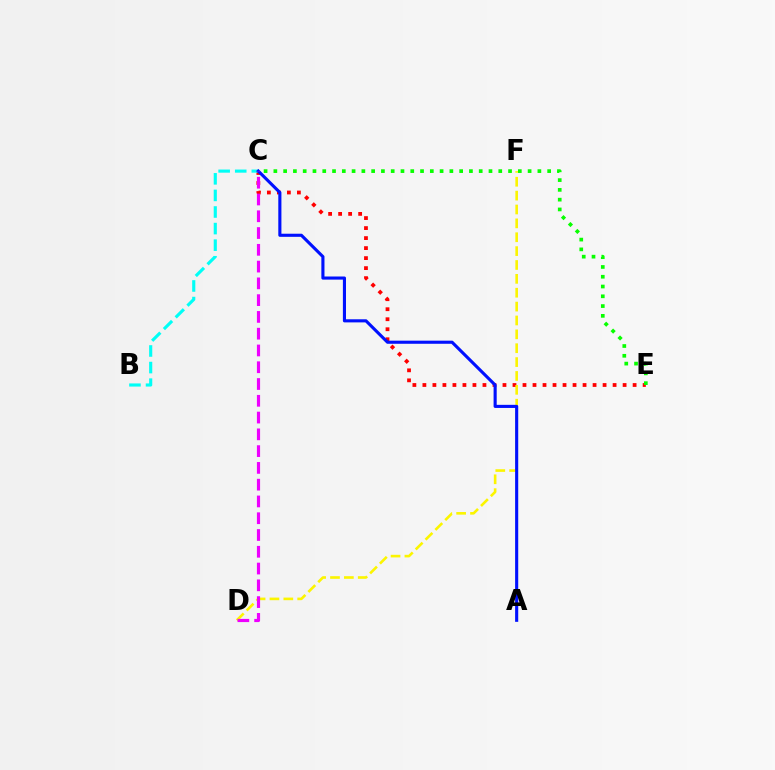{('C', 'E'): [{'color': '#ff0000', 'line_style': 'dotted', 'thickness': 2.72}, {'color': '#08ff00', 'line_style': 'dotted', 'thickness': 2.66}], ('D', 'F'): [{'color': '#fcf500', 'line_style': 'dashed', 'thickness': 1.88}], ('B', 'C'): [{'color': '#00fff6', 'line_style': 'dashed', 'thickness': 2.25}], ('A', 'C'): [{'color': '#0010ff', 'line_style': 'solid', 'thickness': 2.24}], ('C', 'D'): [{'color': '#ee00ff', 'line_style': 'dashed', 'thickness': 2.28}]}